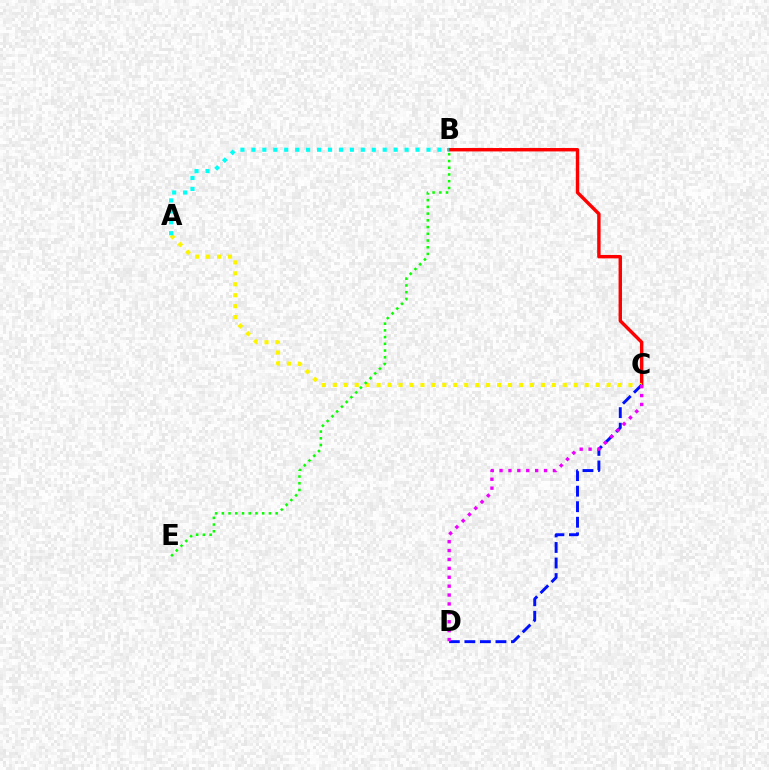{('B', 'C'): [{'color': '#ff0000', 'line_style': 'solid', 'thickness': 2.46}], ('A', 'C'): [{'color': '#fcf500', 'line_style': 'dotted', 'thickness': 2.98}], ('B', 'E'): [{'color': '#08ff00', 'line_style': 'dotted', 'thickness': 1.83}], ('C', 'D'): [{'color': '#0010ff', 'line_style': 'dashed', 'thickness': 2.11}, {'color': '#ee00ff', 'line_style': 'dotted', 'thickness': 2.42}], ('A', 'B'): [{'color': '#00fff6', 'line_style': 'dotted', 'thickness': 2.97}]}